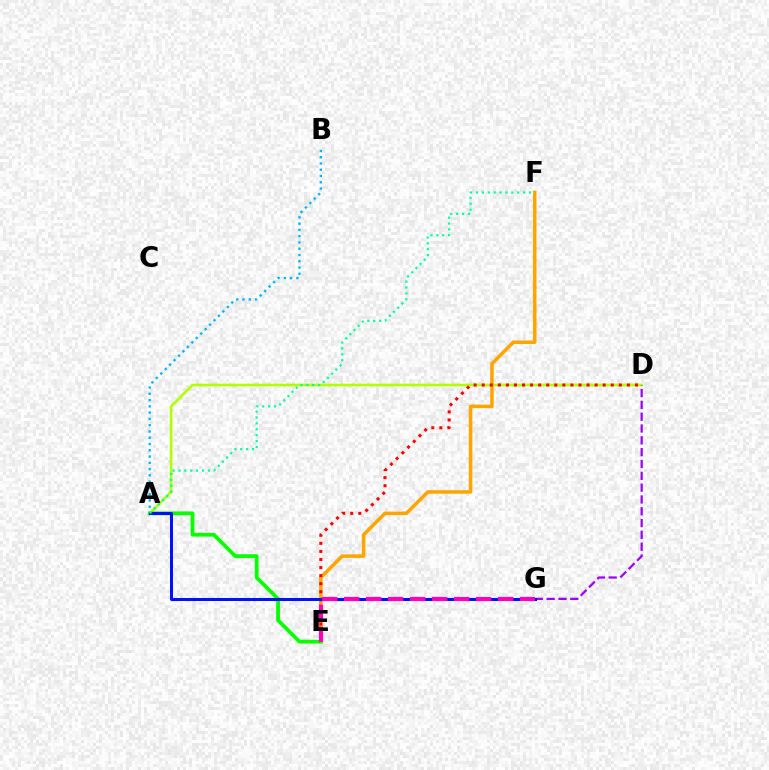{('A', 'B'): [{'color': '#00b5ff', 'line_style': 'dotted', 'thickness': 1.7}], ('A', 'D'): [{'color': '#b3ff00', 'line_style': 'solid', 'thickness': 1.91}], ('E', 'F'): [{'color': '#ffa500', 'line_style': 'solid', 'thickness': 2.55}], ('A', 'E'): [{'color': '#08ff00', 'line_style': 'solid', 'thickness': 2.73}], ('D', 'E'): [{'color': '#ff0000', 'line_style': 'dotted', 'thickness': 2.19}], ('D', 'G'): [{'color': '#9b00ff', 'line_style': 'dashed', 'thickness': 1.6}], ('A', 'G'): [{'color': '#0010ff', 'line_style': 'solid', 'thickness': 2.17}], ('E', 'G'): [{'color': '#ff00bd', 'line_style': 'dashed', 'thickness': 2.99}], ('A', 'F'): [{'color': '#00ff9d', 'line_style': 'dotted', 'thickness': 1.6}]}